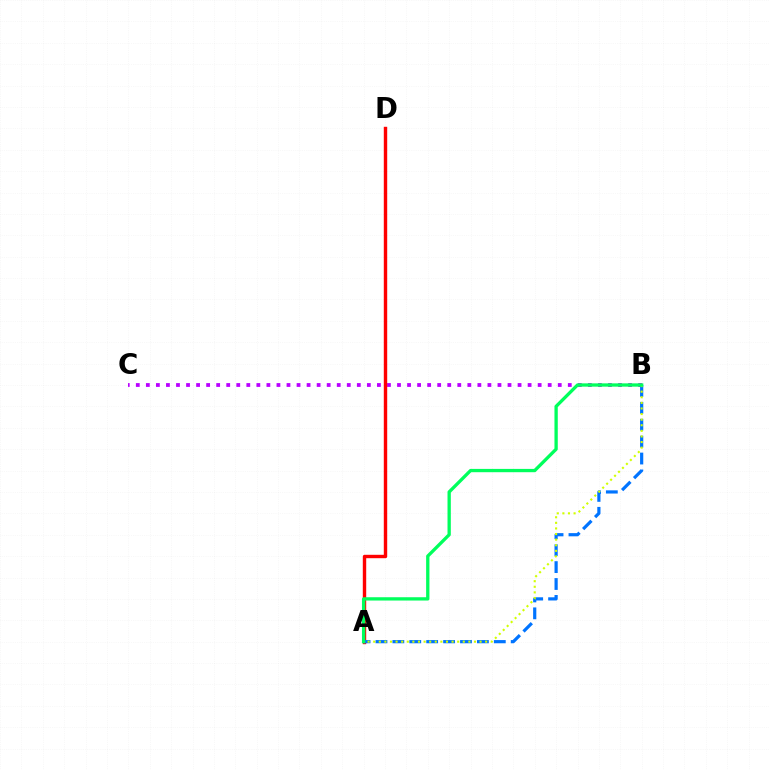{('B', 'C'): [{'color': '#b900ff', 'line_style': 'dotted', 'thickness': 2.73}], ('A', 'D'): [{'color': '#ff0000', 'line_style': 'solid', 'thickness': 2.45}], ('A', 'B'): [{'color': '#0074ff', 'line_style': 'dashed', 'thickness': 2.3}, {'color': '#d1ff00', 'line_style': 'dotted', 'thickness': 1.52}, {'color': '#00ff5c', 'line_style': 'solid', 'thickness': 2.38}]}